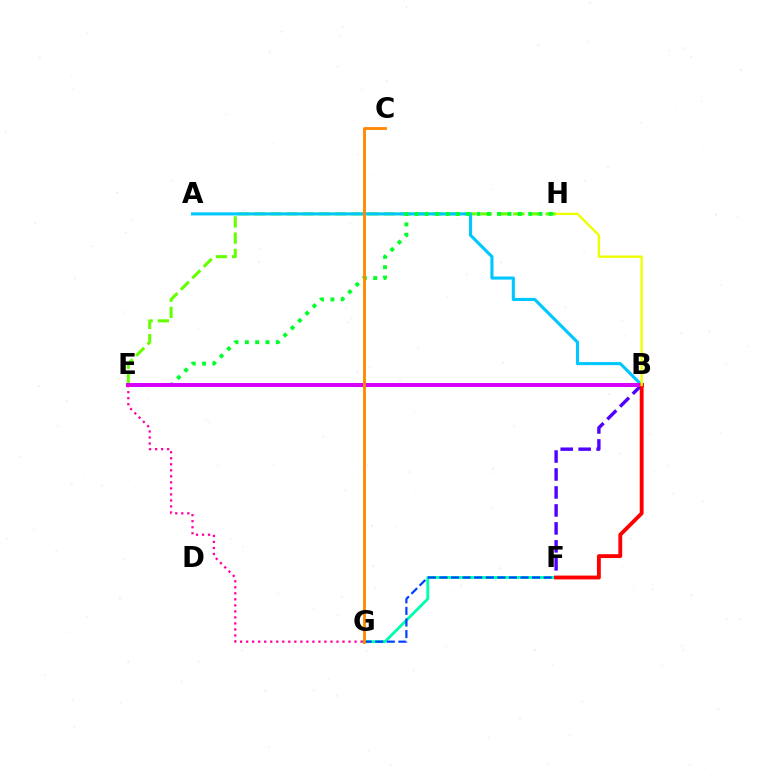{('E', 'H'): [{'color': '#66ff00', 'line_style': 'dashed', 'thickness': 2.2}, {'color': '#00ff27', 'line_style': 'dotted', 'thickness': 2.81}], ('F', 'G'): [{'color': '#00ffaf', 'line_style': 'solid', 'thickness': 2.08}, {'color': '#003fff', 'line_style': 'dashed', 'thickness': 1.57}], ('B', 'F'): [{'color': '#4f00ff', 'line_style': 'dashed', 'thickness': 2.44}, {'color': '#ff0000', 'line_style': 'solid', 'thickness': 2.77}], ('A', 'B'): [{'color': '#00c7ff', 'line_style': 'solid', 'thickness': 2.23}], ('B', 'E'): [{'color': '#d600ff', 'line_style': 'solid', 'thickness': 2.89}], ('E', 'G'): [{'color': '#ff00a0', 'line_style': 'dotted', 'thickness': 1.64}], ('B', 'H'): [{'color': '#eeff00', 'line_style': 'solid', 'thickness': 1.7}], ('C', 'G'): [{'color': '#ff8800', 'line_style': 'solid', 'thickness': 2.04}]}